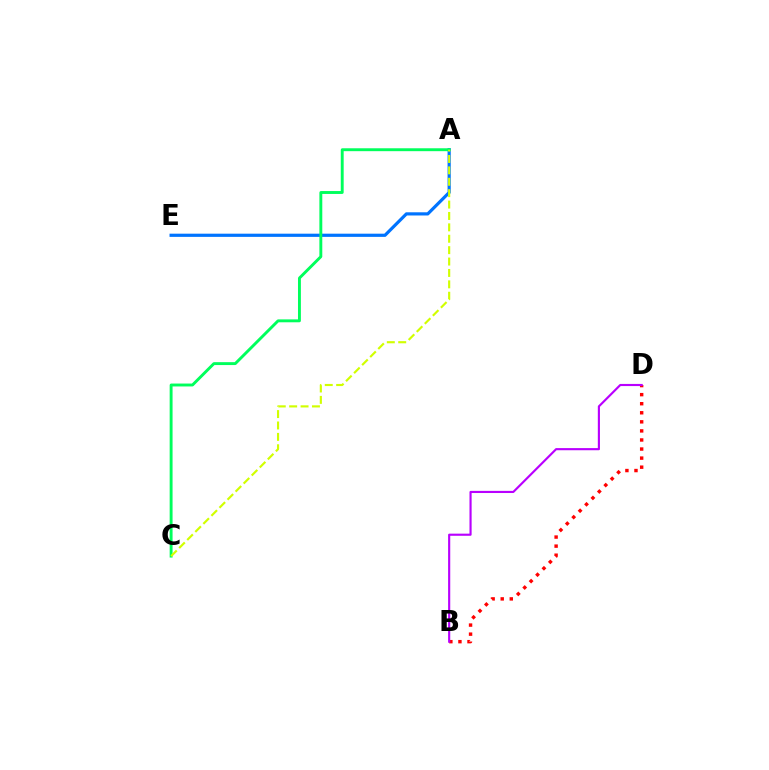{('B', 'D'): [{'color': '#ff0000', 'line_style': 'dotted', 'thickness': 2.46}, {'color': '#b900ff', 'line_style': 'solid', 'thickness': 1.54}], ('A', 'E'): [{'color': '#0074ff', 'line_style': 'solid', 'thickness': 2.3}], ('A', 'C'): [{'color': '#00ff5c', 'line_style': 'solid', 'thickness': 2.09}, {'color': '#d1ff00', 'line_style': 'dashed', 'thickness': 1.55}]}